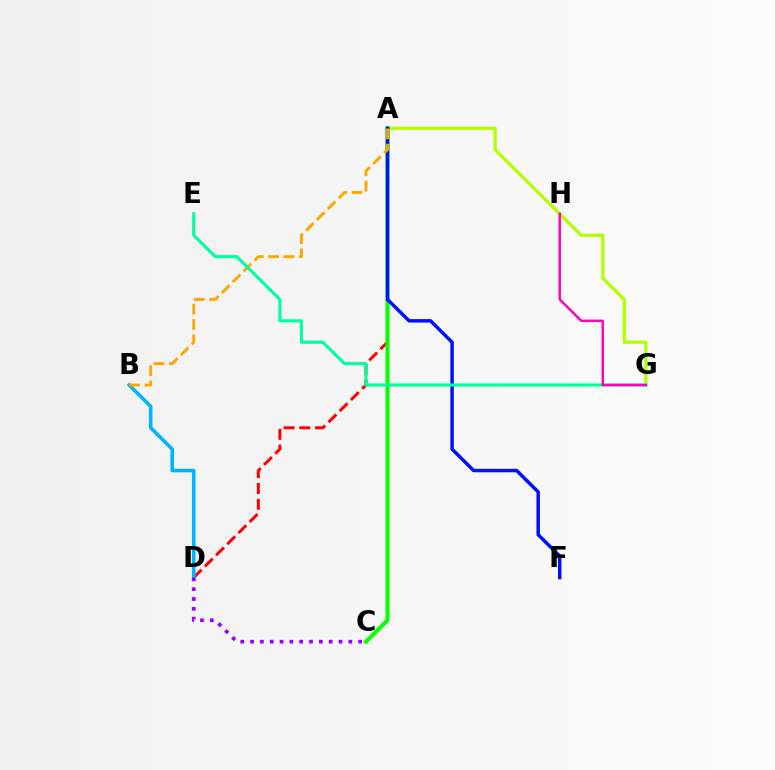{('A', 'D'): [{'color': '#ff0000', 'line_style': 'dashed', 'thickness': 2.14}], ('B', 'D'): [{'color': '#00b5ff', 'line_style': 'solid', 'thickness': 2.59}], ('A', 'G'): [{'color': '#b3ff00', 'line_style': 'solid', 'thickness': 2.35}], ('A', 'C'): [{'color': '#08ff00', 'line_style': 'solid', 'thickness': 2.92}], ('A', 'F'): [{'color': '#0010ff', 'line_style': 'solid', 'thickness': 2.5}], ('A', 'B'): [{'color': '#ffa500', 'line_style': 'dashed', 'thickness': 2.08}], ('E', 'G'): [{'color': '#00ff9d', 'line_style': 'solid', 'thickness': 2.23}], ('G', 'H'): [{'color': '#ff00bd', 'line_style': 'solid', 'thickness': 1.78}], ('C', 'D'): [{'color': '#9b00ff', 'line_style': 'dotted', 'thickness': 2.67}]}